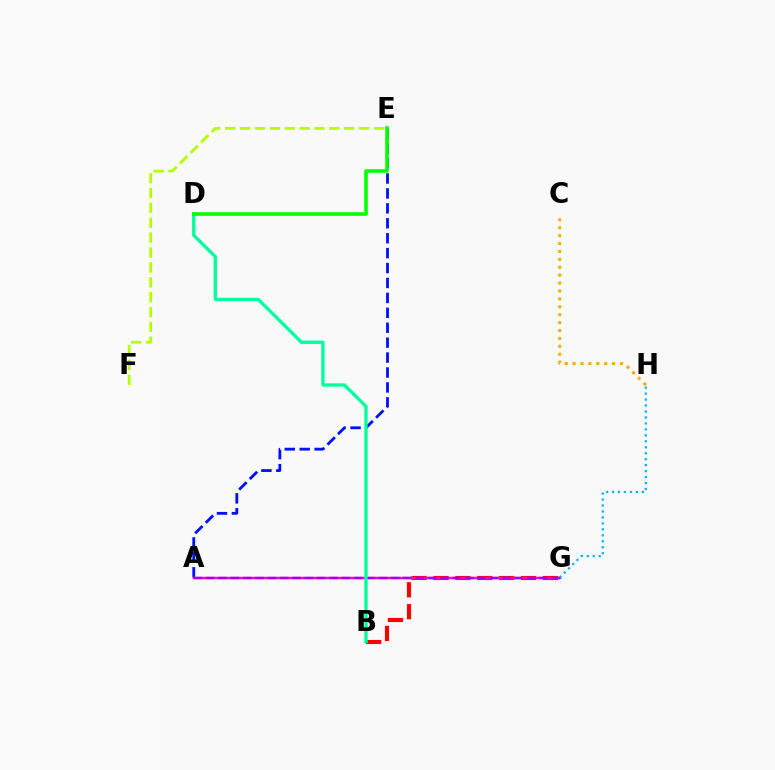{('B', 'G'): [{'color': '#ff0000', 'line_style': 'dashed', 'thickness': 2.97}], ('A', 'E'): [{'color': '#0010ff', 'line_style': 'dashed', 'thickness': 2.03}], ('E', 'F'): [{'color': '#b3ff00', 'line_style': 'dashed', 'thickness': 2.02}], ('A', 'G'): [{'color': '#ff00bd', 'line_style': 'solid', 'thickness': 1.78}, {'color': '#9b00ff', 'line_style': 'dashed', 'thickness': 1.68}], ('B', 'D'): [{'color': '#00ff9d', 'line_style': 'solid', 'thickness': 2.4}], ('C', 'H'): [{'color': '#ffa500', 'line_style': 'dotted', 'thickness': 2.15}], ('D', 'E'): [{'color': '#08ff00', 'line_style': 'solid', 'thickness': 2.61}], ('G', 'H'): [{'color': '#00b5ff', 'line_style': 'dotted', 'thickness': 1.62}]}